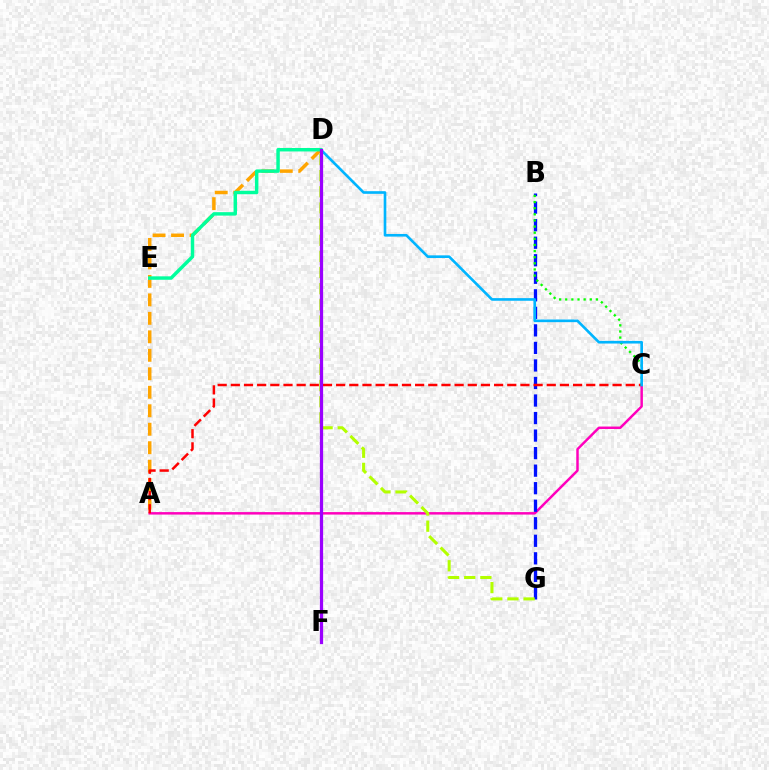{('A', 'C'): [{'color': '#ff00bd', 'line_style': 'solid', 'thickness': 1.78}, {'color': '#ff0000', 'line_style': 'dashed', 'thickness': 1.79}], ('B', 'G'): [{'color': '#0010ff', 'line_style': 'dashed', 'thickness': 2.38}], ('B', 'C'): [{'color': '#08ff00', 'line_style': 'dotted', 'thickness': 1.66}], ('A', 'D'): [{'color': '#ffa500', 'line_style': 'dashed', 'thickness': 2.51}], ('D', 'G'): [{'color': '#b3ff00', 'line_style': 'dashed', 'thickness': 2.19}], ('C', 'D'): [{'color': '#00b5ff', 'line_style': 'solid', 'thickness': 1.9}], ('D', 'E'): [{'color': '#00ff9d', 'line_style': 'solid', 'thickness': 2.49}], ('D', 'F'): [{'color': '#9b00ff', 'line_style': 'solid', 'thickness': 2.33}]}